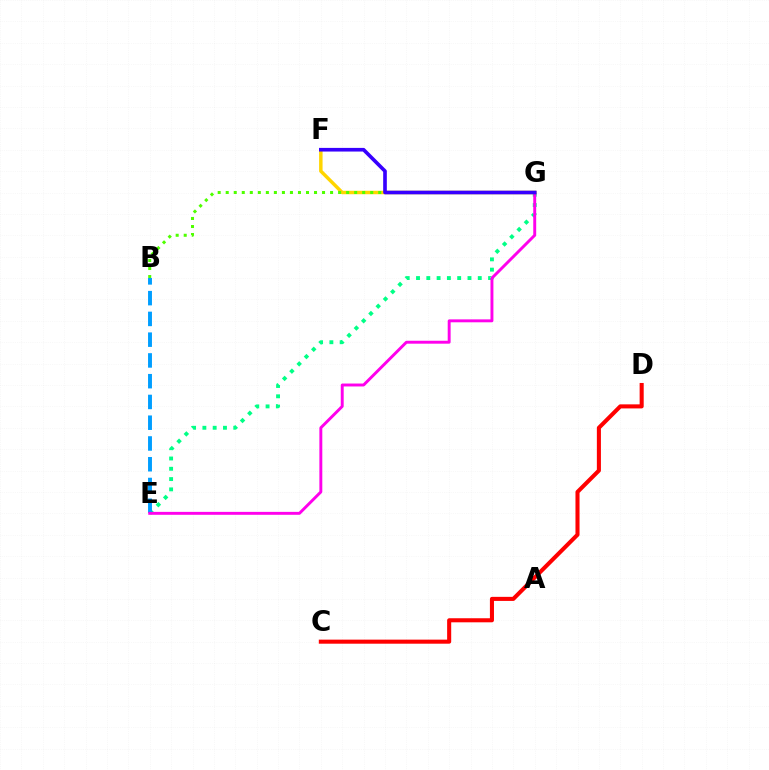{('E', 'G'): [{'color': '#00ff86', 'line_style': 'dotted', 'thickness': 2.8}, {'color': '#ff00ed', 'line_style': 'solid', 'thickness': 2.11}], ('C', 'D'): [{'color': '#ff0000', 'line_style': 'solid', 'thickness': 2.93}], ('F', 'G'): [{'color': '#ffd500', 'line_style': 'solid', 'thickness': 2.5}, {'color': '#3700ff', 'line_style': 'solid', 'thickness': 2.63}], ('B', 'E'): [{'color': '#009eff', 'line_style': 'dashed', 'thickness': 2.82}], ('B', 'G'): [{'color': '#4fff00', 'line_style': 'dotted', 'thickness': 2.18}]}